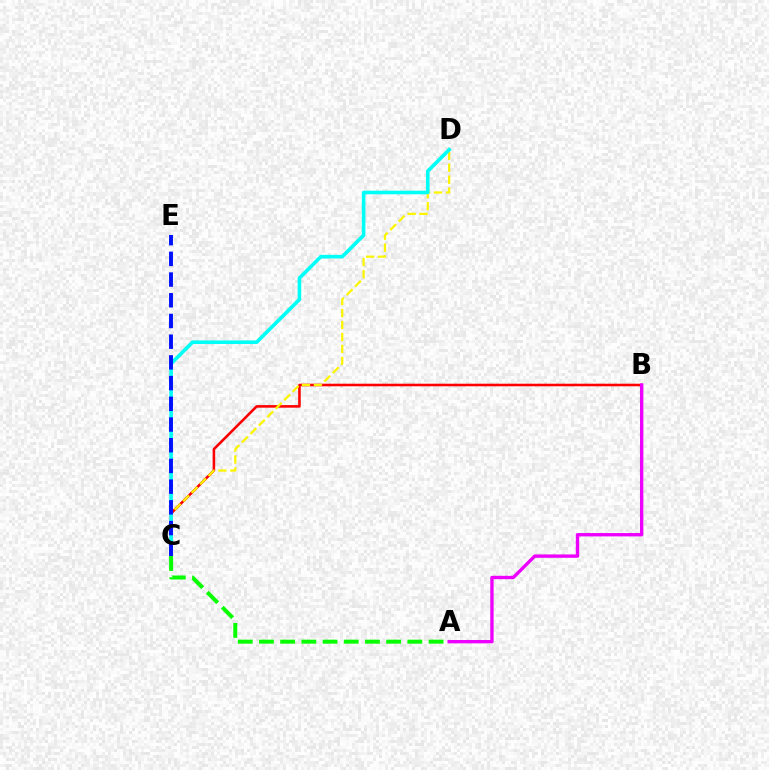{('B', 'C'): [{'color': '#ff0000', 'line_style': 'solid', 'thickness': 1.86}], ('C', 'D'): [{'color': '#fcf500', 'line_style': 'dashed', 'thickness': 1.62}, {'color': '#00fff6', 'line_style': 'solid', 'thickness': 2.59}], ('A', 'B'): [{'color': '#ee00ff', 'line_style': 'solid', 'thickness': 2.42}], ('C', 'E'): [{'color': '#0010ff', 'line_style': 'dashed', 'thickness': 2.81}], ('A', 'C'): [{'color': '#08ff00', 'line_style': 'dashed', 'thickness': 2.88}]}